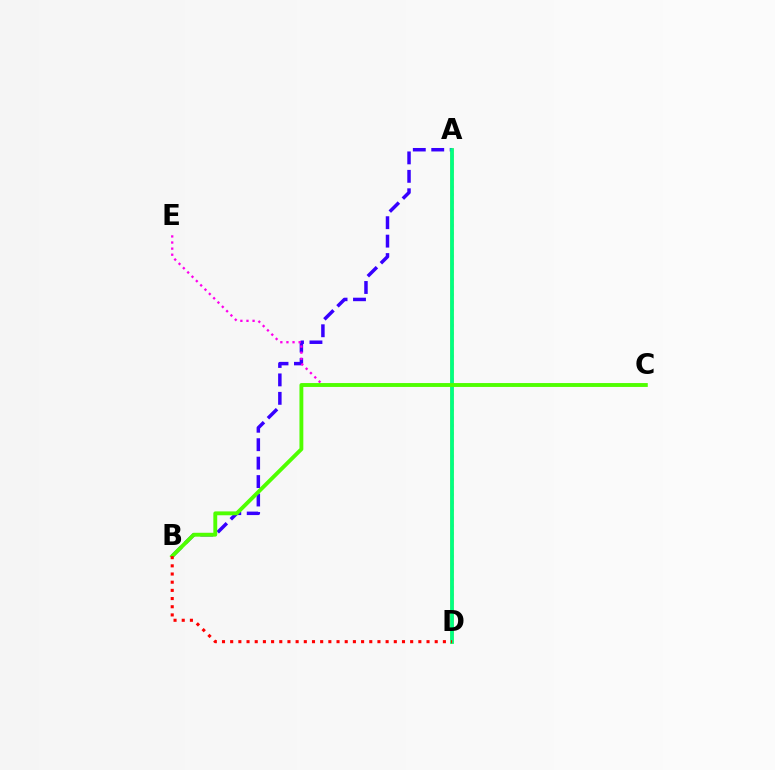{('A', 'D'): [{'color': '#009eff', 'line_style': 'dotted', 'thickness': 2.09}, {'color': '#ffd500', 'line_style': 'solid', 'thickness': 2.63}, {'color': '#00ff86', 'line_style': 'solid', 'thickness': 2.68}], ('A', 'B'): [{'color': '#3700ff', 'line_style': 'dashed', 'thickness': 2.5}], ('C', 'E'): [{'color': '#ff00ed', 'line_style': 'dotted', 'thickness': 1.66}], ('B', 'C'): [{'color': '#4fff00', 'line_style': 'solid', 'thickness': 2.79}], ('B', 'D'): [{'color': '#ff0000', 'line_style': 'dotted', 'thickness': 2.22}]}